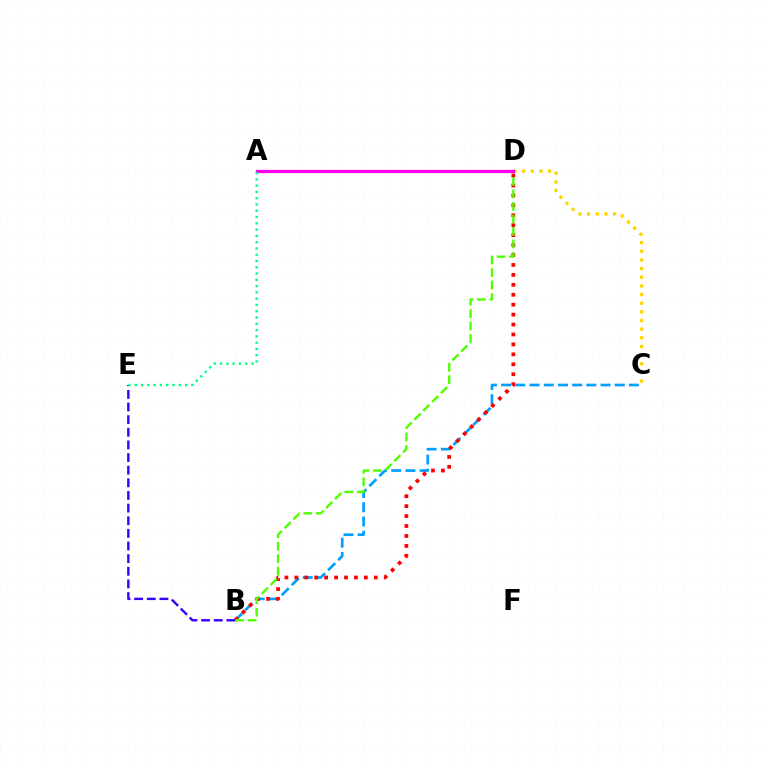{('C', 'D'): [{'color': '#ffd500', 'line_style': 'dotted', 'thickness': 2.35}], ('B', 'C'): [{'color': '#009eff', 'line_style': 'dashed', 'thickness': 1.93}], ('B', 'D'): [{'color': '#ff0000', 'line_style': 'dotted', 'thickness': 2.7}, {'color': '#4fff00', 'line_style': 'dashed', 'thickness': 1.7}], ('B', 'E'): [{'color': '#3700ff', 'line_style': 'dashed', 'thickness': 1.72}], ('A', 'D'): [{'color': '#ff00ed', 'line_style': 'solid', 'thickness': 2.36}], ('A', 'E'): [{'color': '#00ff86', 'line_style': 'dotted', 'thickness': 1.71}]}